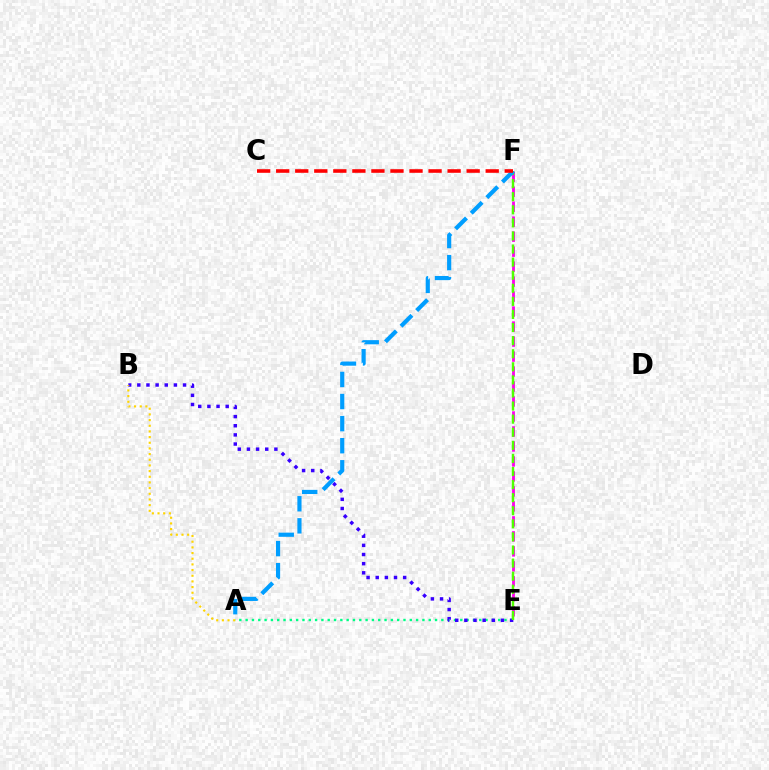{('E', 'F'): [{'color': '#ff00ed', 'line_style': 'dashed', 'thickness': 2.04}, {'color': '#4fff00', 'line_style': 'dashed', 'thickness': 1.78}], ('A', 'E'): [{'color': '#00ff86', 'line_style': 'dotted', 'thickness': 1.72}], ('B', 'E'): [{'color': '#3700ff', 'line_style': 'dotted', 'thickness': 2.49}], ('A', 'F'): [{'color': '#009eff', 'line_style': 'dashed', 'thickness': 3.0}], ('A', 'B'): [{'color': '#ffd500', 'line_style': 'dotted', 'thickness': 1.54}], ('C', 'F'): [{'color': '#ff0000', 'line_style': 'dashed', 'thickness': 2.59}]}